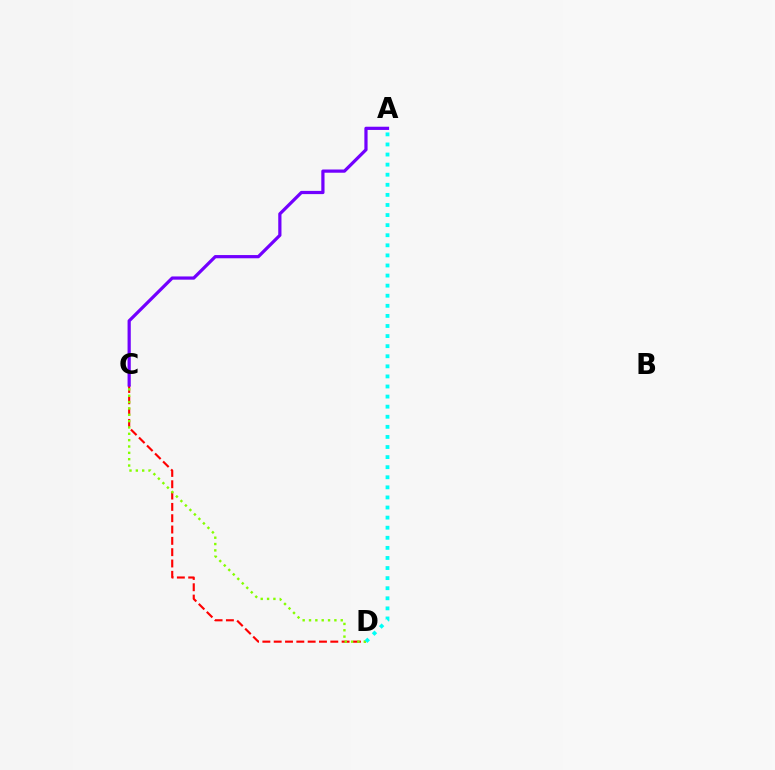{('C', 'D'): [{'color': '#ff0000', 'line_style': 'dashed', 'thickness': 1.54}, {'color': '#84ff00', 'line_style': 'dotted', 'thickness': 1.72}], ('A', 'D'): [{'color': '#00fff6', 'line_style': 'dotted', 'thickness': 2.74}], ('A', 'C'): [{'color': '#7200ff', 'line_style': 'solid', 'thickness': 2.32}]}